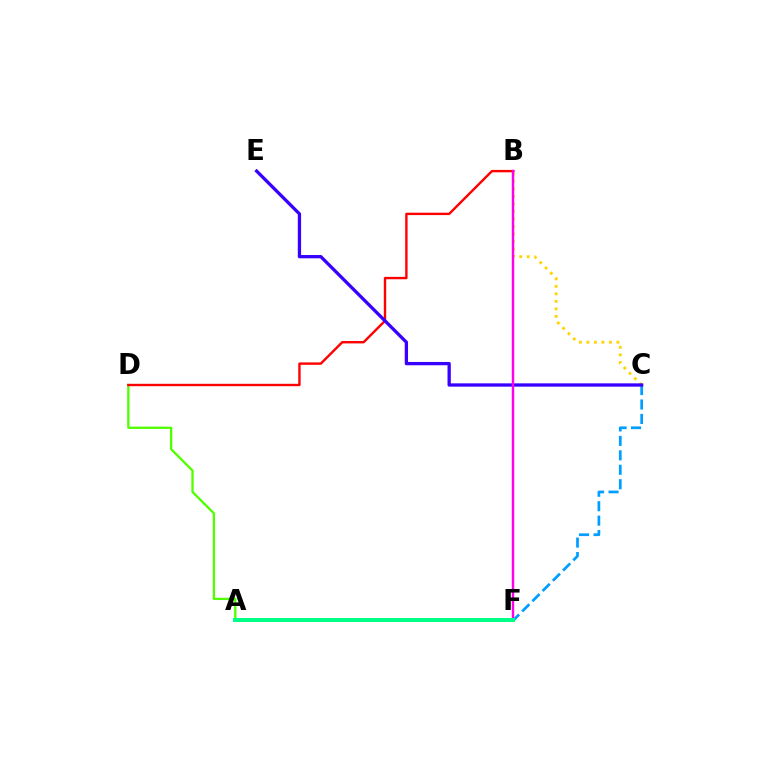{('C', 'F'): [{'color': '#009eff', 'line_style': 'dashed', 'thickness': 1.96}], ('A', 'D'): [{'color': '#4fff00', 'line_style': 'solid', 'thickness': 1.65}], ('B', 'D'): [{'color': '#ff0000', 'line_style': 'solid', 'thickness': 1.72}], ('B', 'C'): [{'color': '#ffd500', 'line_style': 'dotted', 'thickness': 2.04}], ('C', 'E'): [{'color': '#3700ff', 'line_style': 'solid', 'thickness': 2.37}], ('B', 'F'): [{'color': '#ff00ed', 'line_style': 'solid', 'thickness': 1.75}], ('A', 'F'): [{'color': '#00ff86', 'line_style': 'solid', 'thickness': 2.88}]}